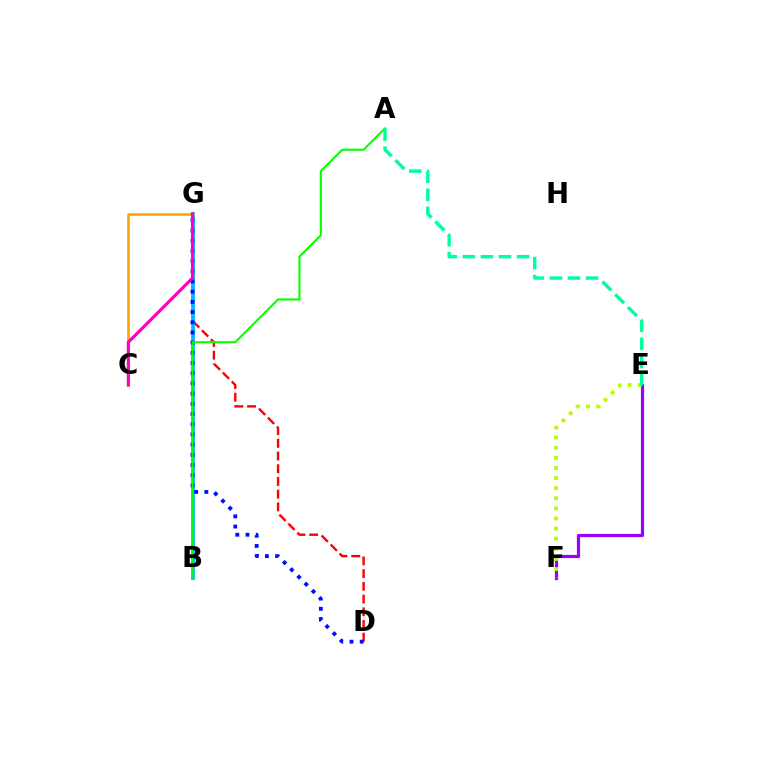{('D', 'G'): [{'color': '#ff0000', 'line_style': 'dashed', 'thickness': 1.73}, {'color': '#0010ff', 'line_style': 'dotted', 'thickness': 2.77}], ('E', 'F'): [{'color': '#9b00ff', 'line_style': 'solid', 'thickness': 2.3}, {'color': '#b3ff00', 'line_style': 'dotted', 'thickness': 2.75}], ('B', 'G'): [{'color': '#00b5ff', 'line_style': 'solid', 'thickness': 2.71}], ('A', 'B'): [{'color': '#08ff00', 'line_style': 'solid', 'thickness': 1.51}], ('C', 'G'): [{'color': '#ffa500', 'line_style': 'solid', 'thickness': 1.87}, {'color': '#ff00bd', 'line_style': 'solid', 'thickness': 2.24}], ('A', 'E'): [{'color': '#00ff9d', 'line_style': 'dashed', 'thickness': 2.46}]}